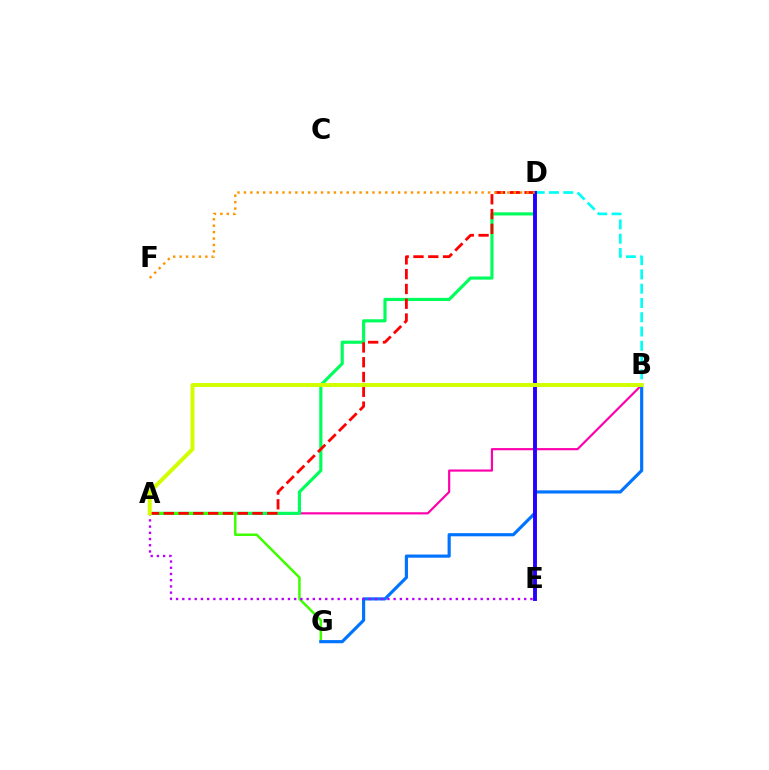{('A', 'B'): [{'color': '#ff00ac', 'line_style': 'solid', 'thickness': 1.56}, {'color': '#d1ff00', 'line_style': 'solid', 'thickness': 2.86}], ('A', 'D'): [{'color': '#00ff5c', 'line_style': 'solid', 'thickness': 2.27}, {'color': '#ff0000', 'line_style': 'dashed', 'thickness': 2.01}], ('A', 'G'): [{'color': '#3dff00', 'line_style': 'solid', 'thickness': 1.79}], ('B', 'D'): [{'color': '#00fff6', 'line_style': 'dashed', 'thickness': 1.94}], ('B', 'G'): [{'color': '#0074ff', 'line_style': 'solid', 'thickness': 2.27}], ('D', 'E'): [{'color': '#2500ff', 'line_style': 'solid', 'thickness': 2.8}], ('D', 'F'): [{'color': '#ff9400', 'line_style': 'dotted', 'thickness': 1.75}], ('A', 'E'): [{'color': '#b900ff', 'line_style': 'dotted', 'thickness': 1.69}]}